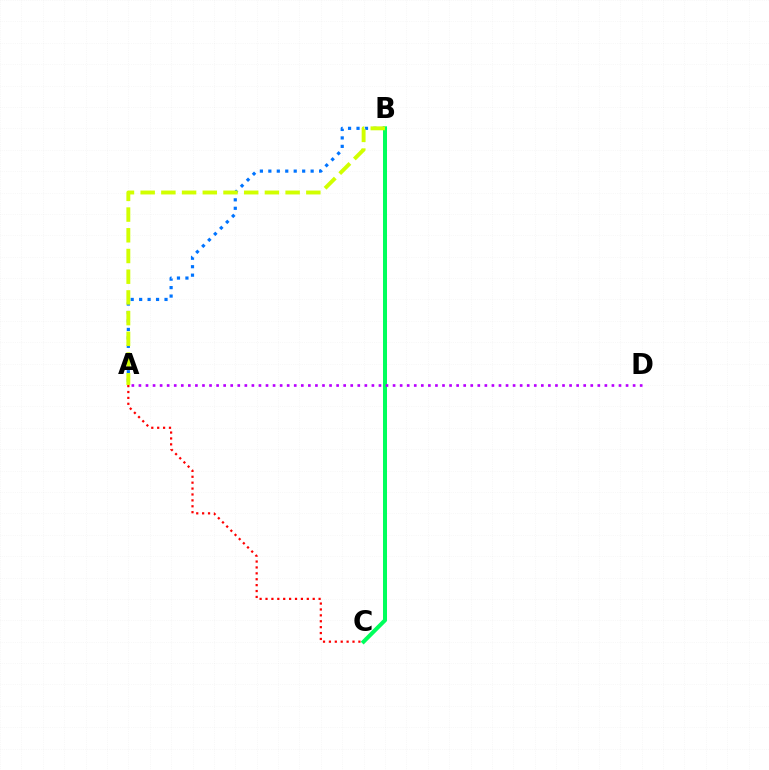{('A', 'B'): [{'color': '#0074ff', 'line_style': 'dotted', 'thickness': 2.3}, {'color': '#d1ff00', 'line_style': 'dashed', 'thickness': 2.81}], ('A', 'C'): [{'color': '#ff0000', 'line_style': 'dotted', 'thickness': 1.6}], ('B', 'C'): [{'color': '#00ff5c', 'line_style': 'solid', 'thickness': 2.89}], ('A', 'D'): [{'color': '#b900ff', 'line_style': 'dotted', 'thickness': 1.92}]}